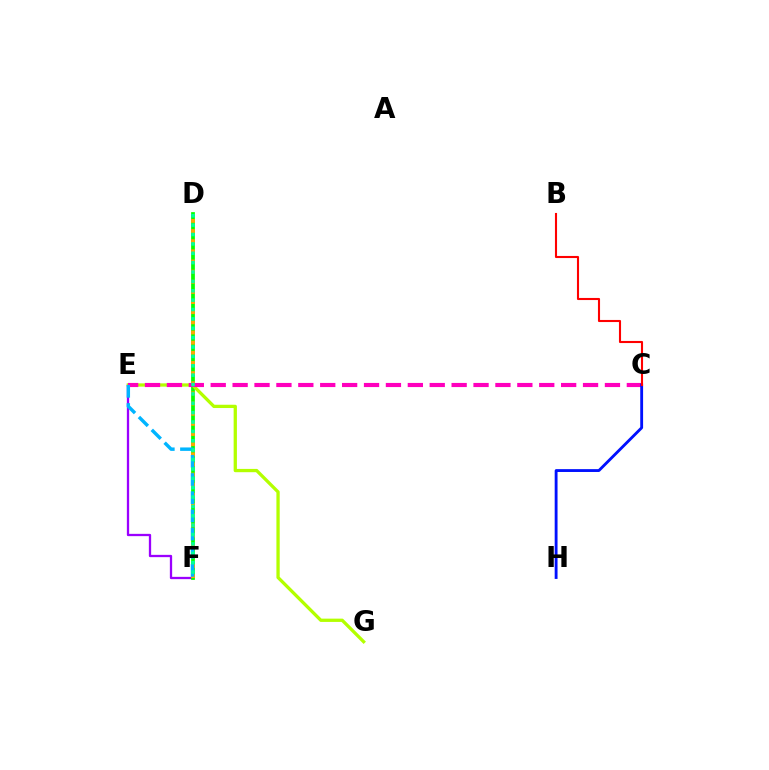{('E', 'F'): [{'color': '#9b00ff', 'line_style': 'solid', 'thickness': 1.65}, {'color': '#00b5ff', 'line_style': 'dashed', 'thickness': 2.47}], ('D', 'F'): [{'color': '#08ff00', 'line_style': 'solid', 'thickness': 2.69}, {'color': '#ffa500', 'line_style': 'dotted', 'thickness': 2.76}, {'color': '#00ff9d', 'line_style': 'dotted', 'thickness': 2.55}], ('E', 'G'): [{'color': '#b3ff00', 'line_style': 'solid', 'thickness': 2.37}], ('C', 'E'): [{'color': '#ff00bd', 'line_style': 'dashed', 'thickness': 2.98}], ('C', 'H'): [{'color': '#0010ff', 'line_style': 'solid', 'thickness': 2.05}], ('B', 'C'): [{'color': '#ff0000', 'line_style': 'solid', 'thickness': 1.52}]}